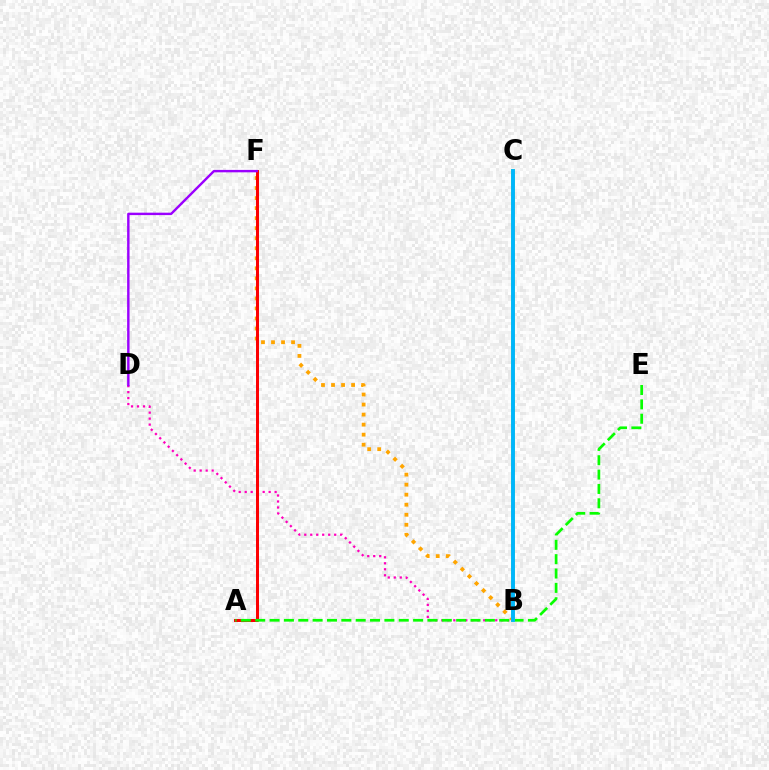{('A', 'F'): [{'color': '#0010ff', 'line_style': 'dashed', 'thickness': 2.13}, {'color': '#ff0000', 'line_style': 'solid', 'thickness': 2.13}], ('B', 'D'): [{'color': '#ff00bd', 'line_style': 'dotted', 'thickness': 1.63}], ('B', 'F'): [{'color': '#ffa500', 'line_style': 'dotted', 'thickness': 2.73}], ('B', 'C'): [{'color': '#00ff9d', 'line_style': 'dashed', 'thickness': 2.79}, {'color': '#b3ff00', 'line_style': 'solid', 'thickness': 2.67}, {'color': '#00b5ff', 'line_style': 'solid', 'thickness': 2.78}], ('D', 'F'): [{'color': '#9b00ff', 'line_style': 'solid', 'thickness': 1.74}], ('A', 'E'): [{'color': '#08ff00', 'line_style': 'dashed', 'thickness': 1.95}]}